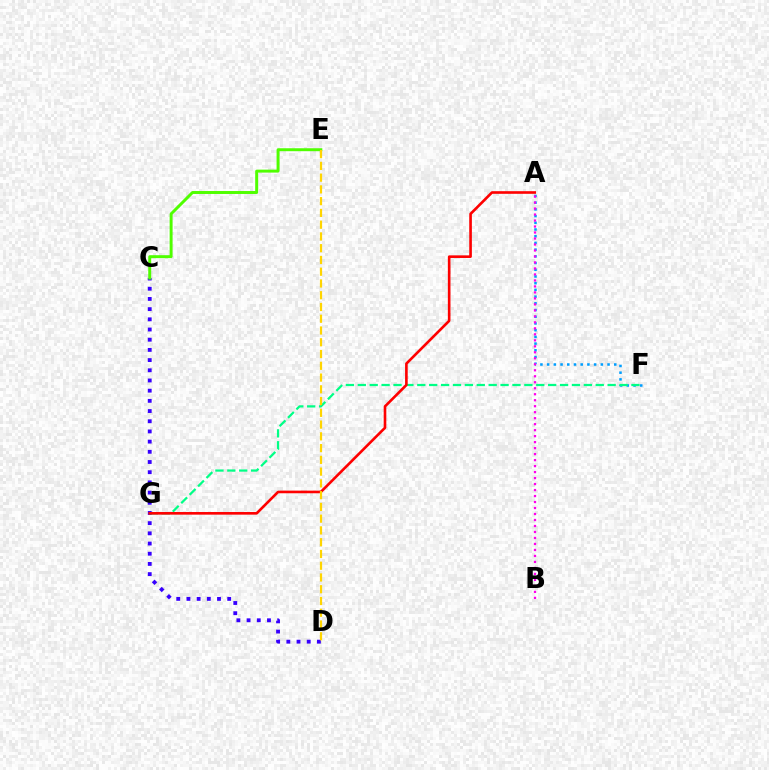{('C', 'D'): [{'color': '#3700ff', 'line_style': 'dotted', 'thickness': 2.77}], ('C', 'E'): [{'color': '#4fff00', 'line_style': 'solid', 'thickness': 2.13}], ('A', 'F'): [{'color': '#009eff', 'line_style': 'dotted', 'thickness': 1.82}], ('F', 'G'): [{'color': '#00ff86', 'line_style': 'dashed', 'thickness': 1.62}], ('A', 'G'): [{'color': '#ff0000', 'line_style': 'solid', 'thickness': 1.89}], ('D', 'E'): [{'color': '#ffd500', 'line_style': 'dashed', 'thickness': 1.6}], ('A', 'B'): [{'color': '#ff00ed', 'line_style': 'dotted', 'thickness': 1.63}]}